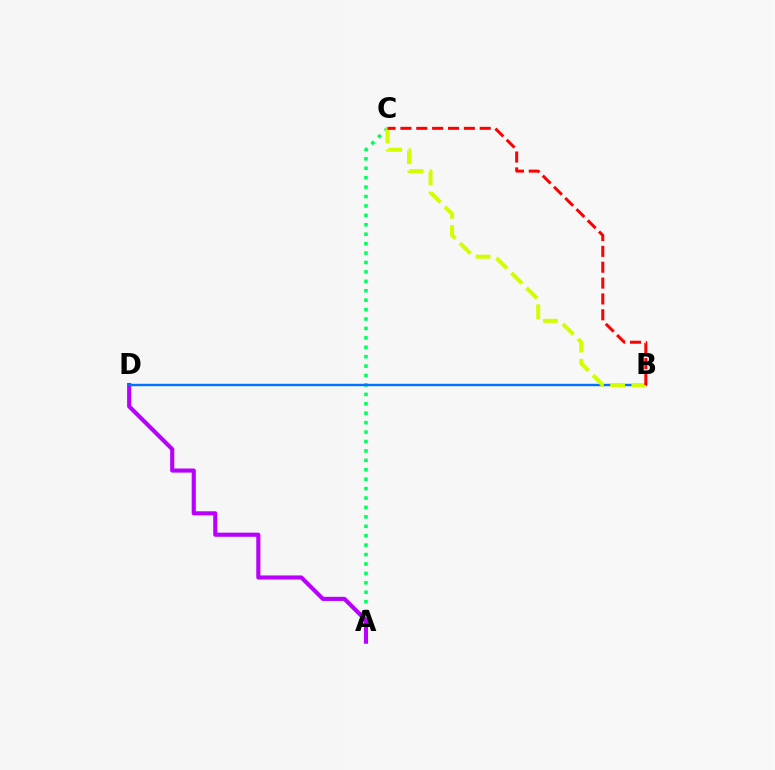{('A', 'C'): [{'color': '#00ff5c', 'line_style': 'dotted', 'thickness': 2.56}], ('A', 'D'): [{'color': '#b900ff', 'line_style': 'solid', 'thickness': 2.96}], ('B', 'D'): [{'color': '#0074ff', 'line_style': 'solid', 'thickness': 1.74}], ('B', 'C'): [{'color': '#d1ff00', 'line_style': 'dashed', 'thickness': 2.89}, {'color': '#ff0000', 'line_style': 'dashed', 'thickness': 2.15}]}